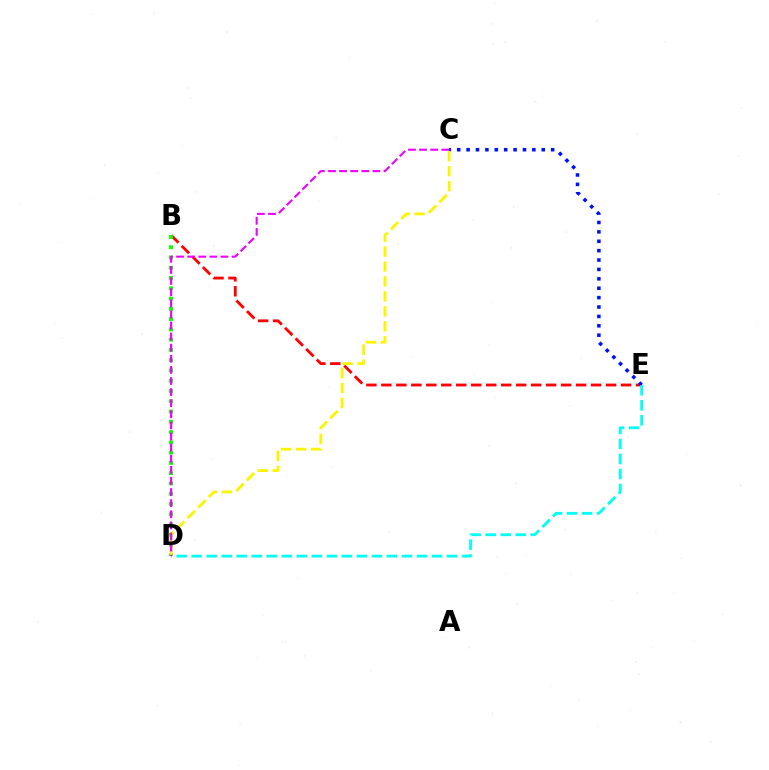{('B', 'E'): [{'color': '#ff0000', 'line_style': 'dashed', 'thickness': 2.03}], ('C', 'E'): [{'color': '#0010ff', 'line_style': 'dotted', 'thickness': 2.55}], ('B', 'D'): [{'color': '#08ff00', 'line_style': 'dotted', 'thickness': 2.79}], ('C', 'D'): [{'color': '#fcf500', 'line_style': 'dashed', 'thickness': 2.03}, {'color': '#ee00ff', 'line_style': 'dashed', 'thickness': 1.51}], ('D', 'E'): [{'color': '#00fff6', 'line_style': 'dashed', 'thickness': 2.04}]}